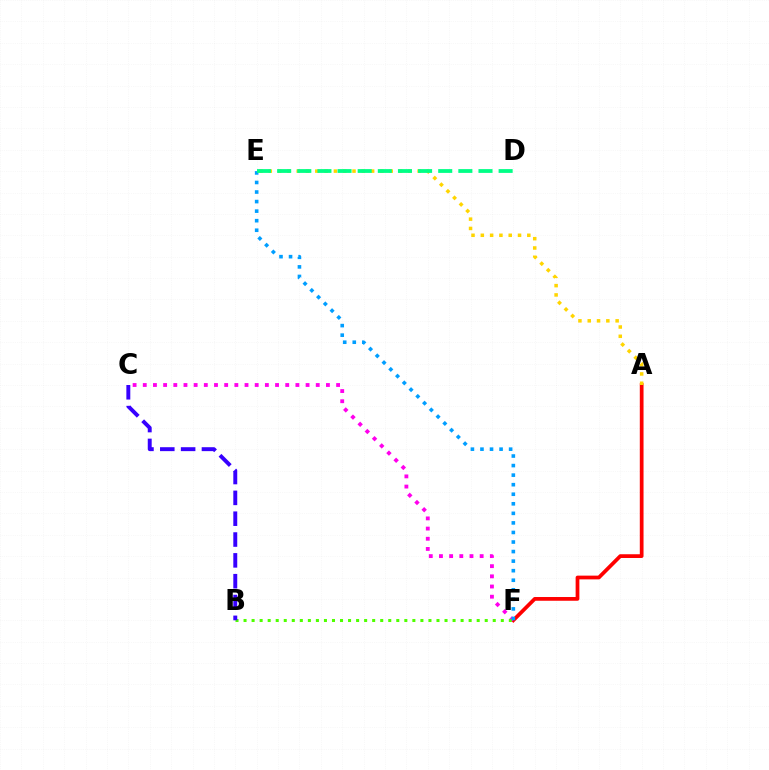{('A', 'F'): [{'color': '#ff0000', 'line_style': 'solid', 'thickness': 2.69}], ('A', 'E'): [{'color': '#ffd500', 'line_style': 'dotted', 'thickness': 2.53}], ('C', 'F'): [{'color': '#ff00ed', 'line_style': 'dotted', 'thickness': 2.76}], ('B', 'F'): [{'color': '#4fff00', 'line_style': 'dotted', 'thickness': 2.18}], ('E', 'F'): [{'color': '#009eff', 'line_style': 'dotted', 'thickness': 2.6}], ('B', 'C'): [{'color': '#3700ff', 'line_style': 'dashed', 'thickness': 2.83}], ('D', 'E'): [{'color': '#00ff86', 'line_style': 'dashed', 'thickness': 2.74}]}